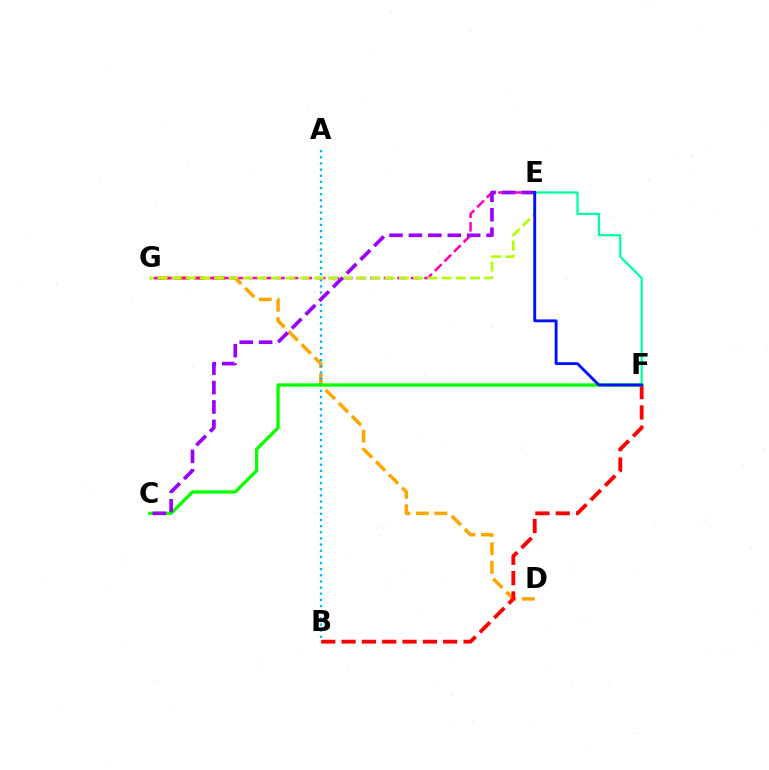{('D', 'G'): [{'color': '#ffa500', 'line_style': 'dashed', 'thickness': 2.51}], ('B', 'F'): [{'color': '#ff0000', 'line_style': 'dashed', 'thickness': 2.76}], ('E', 'G'): [{'color': '#ff00bd', 'line_style': 'dashed', 'thickness': 1.84}, {'color': '#b3ff00', 'line_style': 'dashed', 'thickness': 1.93}], ('A', 'B'): [{'color': '#00b5ff', 'line_style': 'dotted', 'thickness': 1.67}], ('C', 'F'): [{'color': '#08ff00', 'line_style': 'solid', 'thickness': 2.37}], ('C', 'E'): [{'color': '#9b00ff', 'line_style': 'dashed', 'thickness': 2.64}], ('E', 'F'): [{'color': '#00ff9d', 'line_style': 'solid', 'thickness': 1.61}, {'color': '#0010ff', 'line_style': 'solid', 'thickness': 2.07}]}